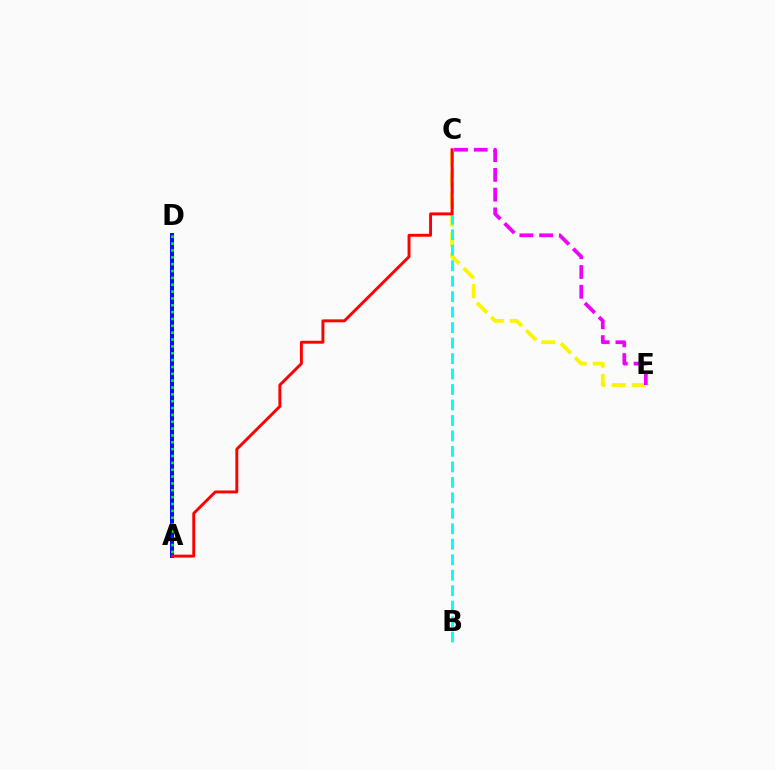{('A', 'D'): [{'color': '#0010ff', 'line_style': 'solid', 'thickness': 2.89}, {'color': '#08ff00', 'line_style': 'dotted', 'thickness': 1.86}], ('C', 'E'): [{'color': '#fcf500', 'line_style': 'dashed', 'thickness': 2.73}, {'color': '#ee00ff', 'line_style': 'dashed', 'thickness': 2.68}], ('B', 'C'): [{'color': '#00fff6', 'line_style': 'dashed', 'thickness': 2.1}], ('A', 'C'): [{'color': '#ff0000', 'line_style': 'solid', 'thickness': 2.11}]}